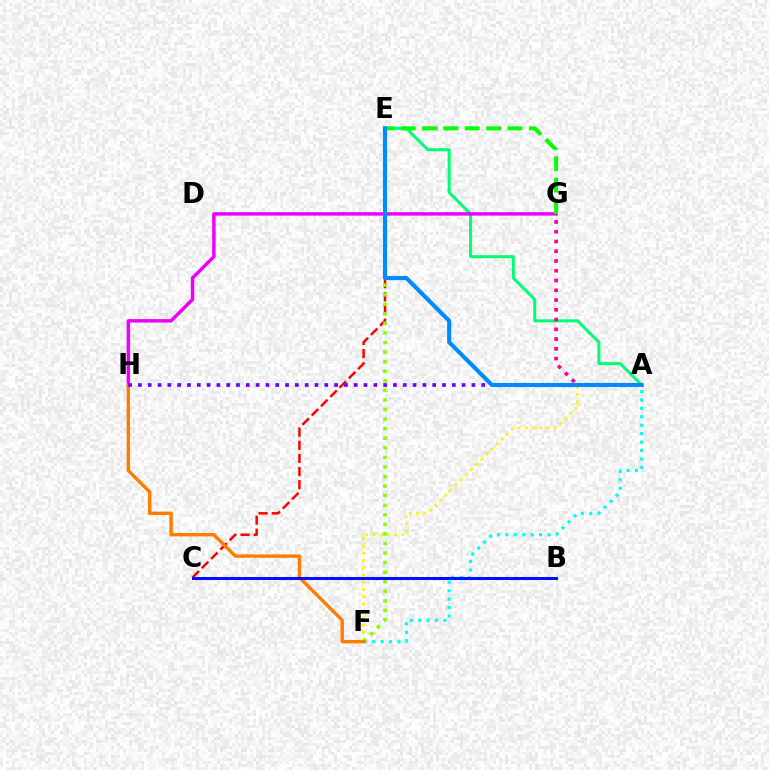{('A', 'F'): [{'color': '#00fff6', 'line_style': 'dotted', 'thickness': 2.29}, {'color': '#fcf500', 'line_style': 'dotted', 'thickness': 1.96}], ('C', 'E'): [{'color': '#ff0000', 'line_style': 'dashed', 'thickness': 1.78}], ('A', 'E'): [{'color': '#00ff74', 'line_style': 'solid', 'thickness': 2.18}, {'color': '#008cff', 'line_style': 'solid', 'thickness': 2.97}], ('G', 'H'): [{'color': '#ee00ff', 'line_style': 'solid', 'thickness': 2.48}], ('E', 'G'): [{'color': '#08ff00', 'line_style': 'dashed', 'thickness': 2.9}], ('E', 'F'): [{'color': '#84ff00', 'line_style': 'dotted', 'thickness': 2.6}], ('A', 'G'): [{'color': '#ff0094', 'line_style': 'dotted', 'thickness': 2.65}], ('F', 'H'): [{'color': '#ff7c00', 'line_style': 'solid', 'thickness': 2.44}], ('A', 'H'): [{'color': '#7200ff', 'line_style': 'dotted', 'thickness': 2.66}], ('B', 'C'): [{'color': '#0010ff', 'line_style': 'solid', 'thickness': 2.18}]}